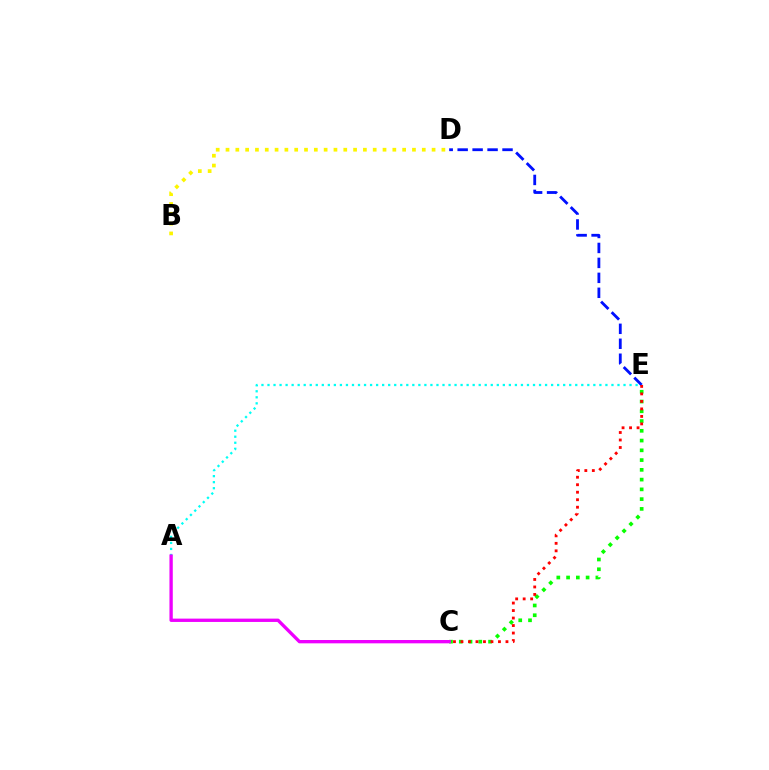{('C', 'E'): [{'color': '#08ff00', 'line_style': 'dotted', 'thickness': 2.65}, {'color': '#ff0000', 'line_style': 'dotted', 'thickness': 2.04}], ('D', 'E'): [{'color': '#0010ff', 'line_style': 'dashed', 'thickness': 2.03}], ('A', 'E'): [{'color': '#00fff6', 'line_style': 'dotted', 'thickness': 1.64}], ('B', 'D'): [{'color': '#fcf500', 'line_style': 'dotted', 'thickness': 2.67}], ('A', 'C'): [{'color': '#ee00ff', 'line_style': 'solid', 'thickness': 2.4}]}